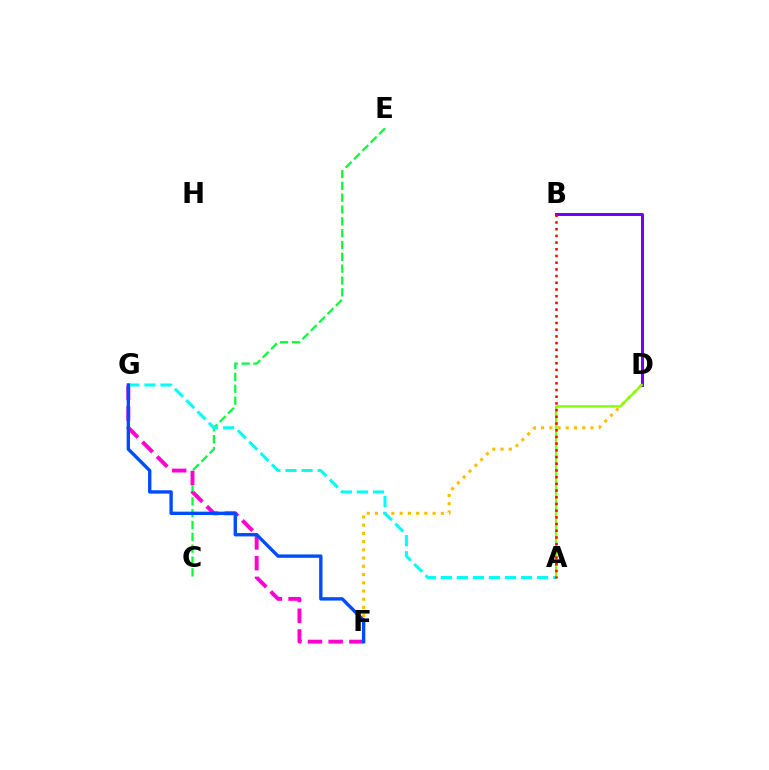{('C', 'E'): [{'color': '#00ff39', 'line_style': 'dashed', 'thickness': 1.61}], ('D', 'F'): [{'color': '#ffbd00', 'line_style': 'dotted', 'thickness': 2.24}], ('B', 'D'): [{'color': '#7200ff', 'line_style': 'solid', 'thickness': 2.16}], ('A', 'D'): [{'color': '#84ff00', 'line_style': 'solid', 'thickness': 1.67}], ('F', 'G'): [{'color': '#ff00cf', 'line_style': 'dashed', 'thickness': 2.81}, {'color': '#004bff', 'line_style': 'solid', 'thickness': 2.42}], ('A', 'G'): [{'color': '#00fff6', 'line_style': 'dashed', 'thickness': 2.18}], ('A', 'B'): [{'color': '#ff0000', 'line_style': 'dotted', 'thickness': 1.82}]}